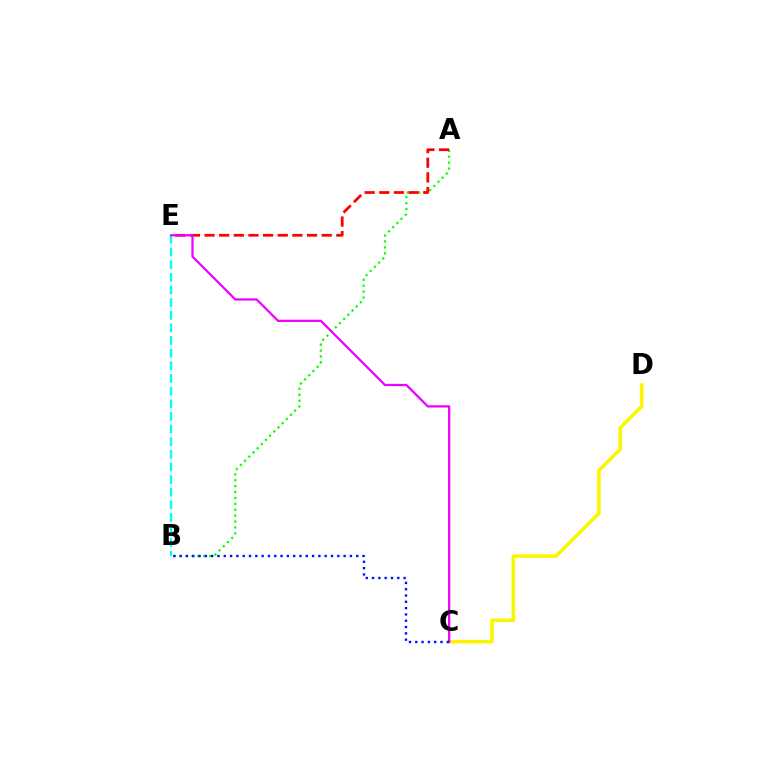{('C', 'D'): [{'color': '#fcf500', 'line_style': 'solid', 'thickness': 2.57}], ('A', 'B'): [{'color': '#08ff00', 'line_style': 'dotted', 'thickness': 1.6}], ('A', 'E'): [{'color': '#ff0000', 'line_style': 'dashed', 'thickness': 1.99}], ('B', 'E'): [{'color': '#00fff6', 'line_style': 'dashed', 'thickness': 1.72}], ('C', 'E'): [{'color': '#ee00ff', 'line_style': 'solid', 'thickness': 1.62}], ('B', 'C'): [{'color': '#0010ff', 'line_style': 'dotted', 'thickness': 1.71}]}